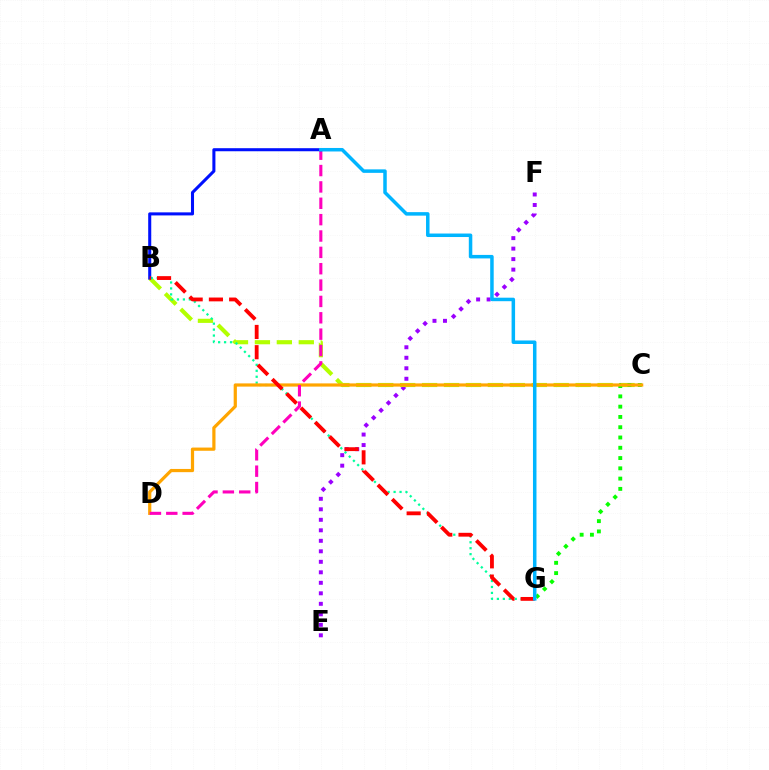{('E', 'F'): [{'color': '#9b00ff', 'line_style': 'dotted', 'thickness': 2.85}], ('B', 'C'): [{'color': '#b3ff00', 'line_style': 'dashed', 'thickness': 2.98}], ('B', 'G'): [{'color': '#00ff9d', 'line_style': 'dotted', 'thickness': 1.62}, {'color': '#ff0000', 'line_style': 'dashed', 'thickness': 2.75}], ('C', 'G'): [{'color': '#08ff00', 'line_style': 'dotted', 'thickness': 2.79}], ('C', 'D'): [{'color': '#ffa500', 'line_style': 'solid', 'thickness': 2.31}], ('A', 'D'): [{'color': '#ff00bd', 'line_style': 'dashed', 'thickness': 2.22}], ('A', 'B'): [{'color': '#0010ff', 'line_style': 'solid', 'thickness': 2.2}], ('A', 'G'): [{'color': '#00b5ff', 'line_style': 'solid', 'thickness': 2.52}]}